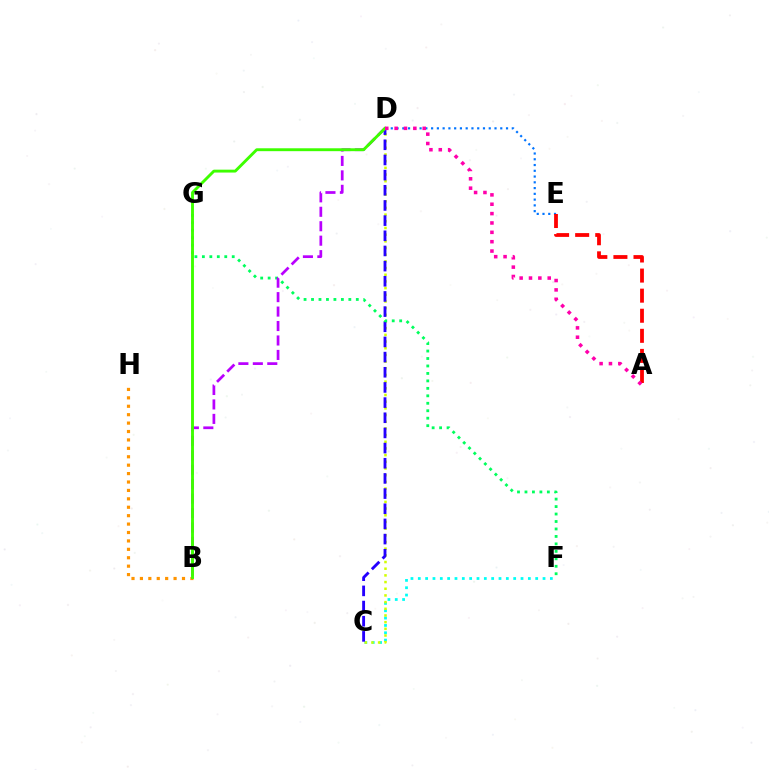{('C', 'F'): [{'color': '#00fff6', 'line_style': 'dotted', 'thickness': 1.99}], ('C', 'D'): [{'color': '#d1ff00', 'line_style': 'dotted', 'thickness': 1.82}, {'color': '#2500ff', 'line_style': 'dashed', 'thickness': 2.06}], ('B', 'H'): [{'color': '#ff9400', 'line_style': 'dotted', 'thickness': 2.29}], ('F', 'G'): [{'color': '#00ff5c', 'line_style': 'dotted', 'thickness': 2.03}], ('B', 'D'): [{'color': '#b900ff', 'line_style': 'dashed', 'thickness': 1.96}, {'color': '#3dff00', 'line_style': 'solid', 'thickness': 2.08}], ('D', 'E'): [{'color': '#0074ff', 'line_style': 'dotted', 'thickness': 1.57}], ('A', 'E'): [{'color': '#ff0000', 'line_style': 'dashed', 'thickness': 2.73}], ('A', 'D'): [{'color': '#ff00ac', 'line_style': 'dotted', 'thickness': 2.54}]}